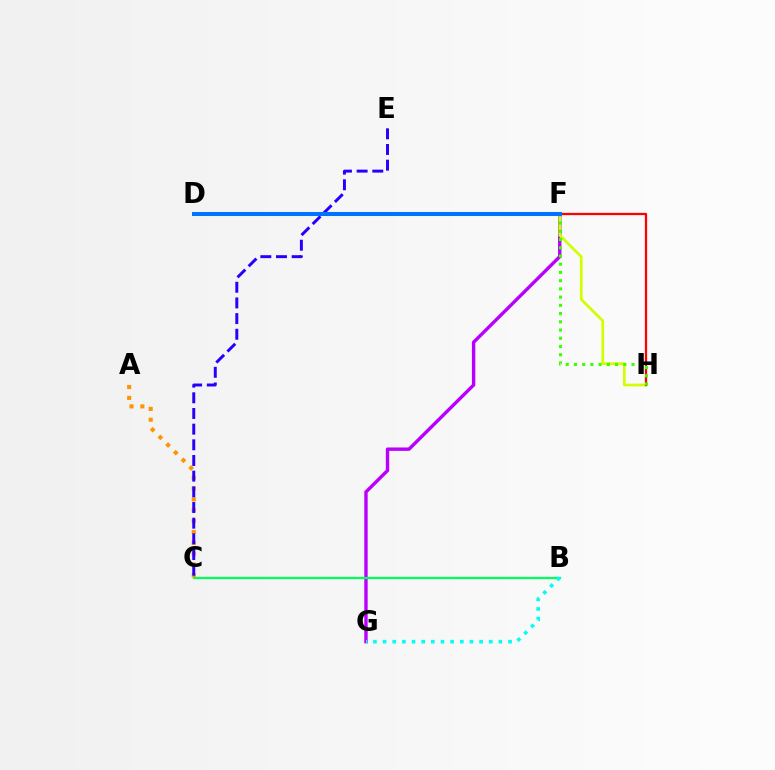{('F', 'G'): [{'color': '#b900ff', 'line_style': 'solid', 'thickness': 2.44}], ('B', 'C'): [{'color': '#00ff5c', 'line_style': 'solid', 'thickness': 1.63}], ('D', 'H'): [{'color': '#d1ff00', 'line_style': 'solid', 'thickness': 1.94}], ('D', 'F'): [{'color': '#ff00ac', 'line_style': 'solid', 'thickness': 2.14}, {'color': '#0074ff', 'line_style': 'solid', 'thickness': 2.9}], ('F', 'H'): [{'color': '#ff0000', 'line_style': 'solid', 'thickness': 1.63}, {'color': '#3dff00', 'line_style': 'dotted', 'thickness': 2.24}], ('A', 'C'): [{'color': '#ff9400', 'line_style': 'dotted', 'thickness': 2.95}], ('C', 'E'): [{'color': '#2500ff', 'line_style': 'dashed', 'thickness': 2.13}], ('B', 'G'): [{'color': '#00fff6', 'line_style': 'dotted', 'thickness': 2.62}]}